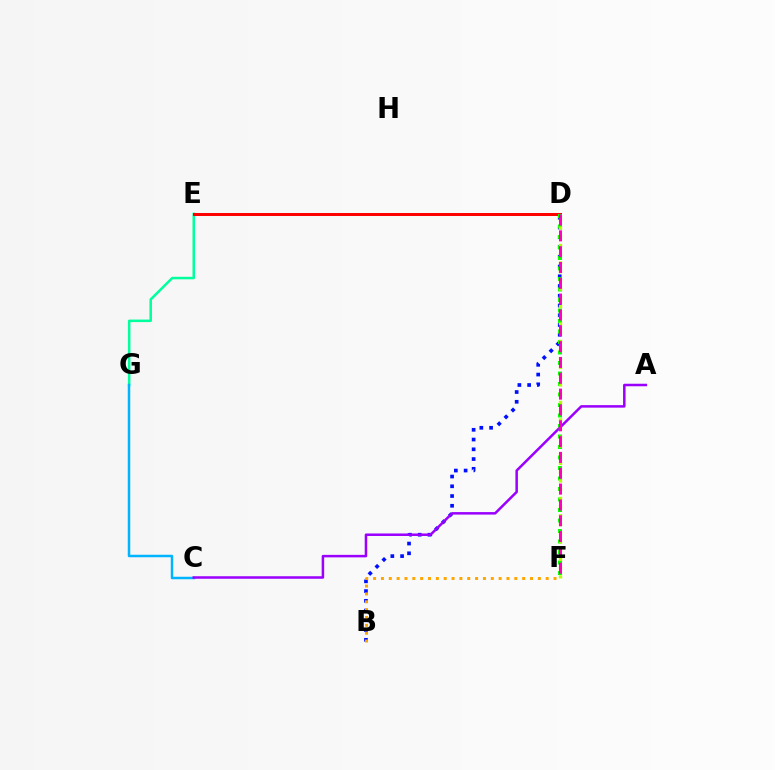{('E', 'G'): [{'color': '#00ff9d', 'line_style': 'solid', 'thickness': 1.81}], ('C', 'G'): [{'color': '#00b5ff', 'line_style': 'solid', 'thickness': 1.8}], ('D', 'E'): [{'color': '#ff0000', 'line_style': 'solid', 'thickness': 2.15}], ('B', 'D'): [{'color': '#0010ff', 'line_style': 'dotted', 'thickness': 2.65}], ('D', 'F'): [{'color': '#08ff00', 'line_style': 'dotted', 'thickness': 2.85}, {'color': '#b3ff00', 'line_style': 'dotted', 'thickness': 2.37}, {'color': '#ff00bd', 'line_style': 'dashed', 'thickness': 2.15}], ('A', 'C'): [{'color': '#9b00ff', 'line_style': 'solid', 'thickness': 1.81}], ('B', 'F'): [{'color': '#ffa500', 'line_style': 'dotted', 'thickness': 2.13}]}